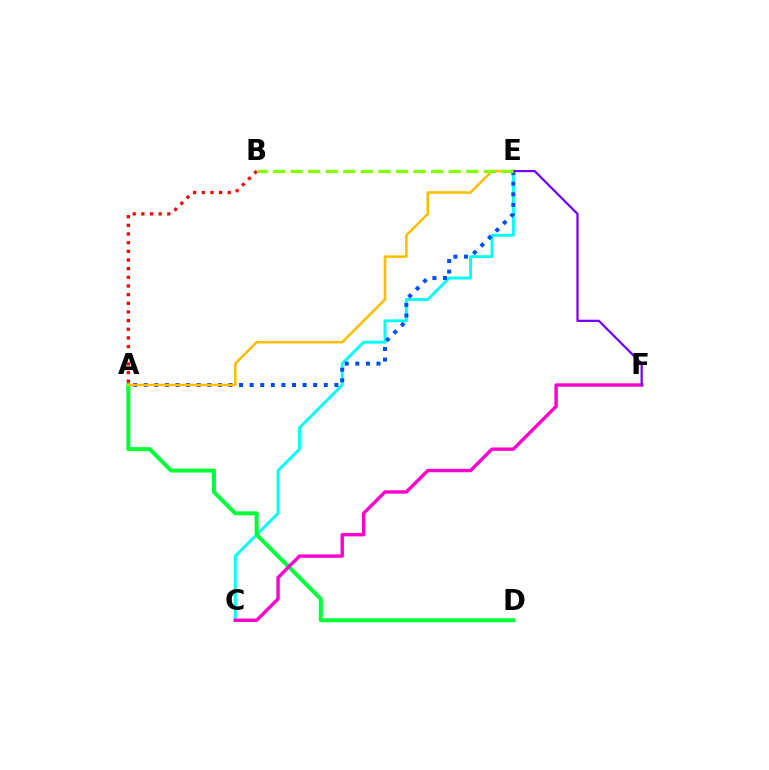{('C', 'E'): [{'color': '#00fff6', 'line_style': 'solid', 'thickness': 2.09}], ('A', 'D'): [{'color': '#00ff39', 'line_style': 'solid', 'thickness': 2.89}], ('A', 'E'): [{'color': '#004bff', 'line_style': 'dotted', 'thickness': 2.88}, {'color': '#ffbd00', 'line_style': 'solid', 'thickness': 1.83}], ('A', 'B'): [{'color': '#ff0000', 'line_style': 'dotted', 'thickness': 2.35}], ('C', 'F'): [{'color': '#ff00cf', 'line_style': 'solid', 'thickness': 2.44}], ('E', 'F'): [{'color': '#7200ff', 'line_style': 'solid', 'thickness': 1.6}], ('B', 'E'): [{'color': '#84ff00', 'line_style': 'dashed', 'thickness': 2.39}]}